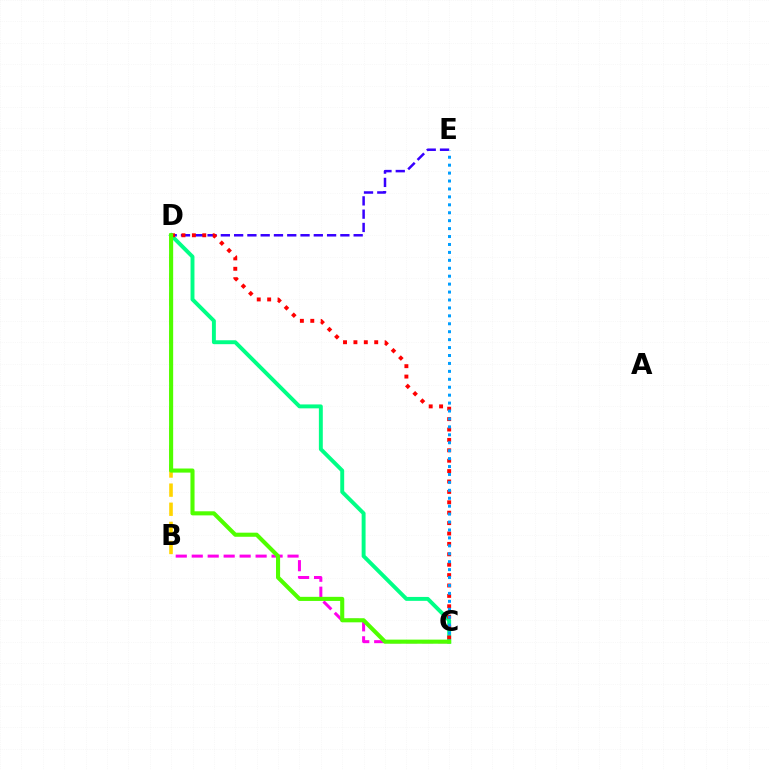{('B', 'C'): [{'color': '#ff00ed', 'line_style': 'dashed', 'thickness': 2.17}], ('D', 'E'): [{'color': '#3700ff', 'line_style': 'dashed', 'thickness': 1.8}], ('C', 'D'): [{'color': '#00ff86', 'line_style': 'solid', 'thickness': 2.82}, {'color': '#ff0000', 'line_style': 'dotted', 'thickness': 2.83}, {'color': '#4fff00', 'line_style': 'solid', 'thickness': 2.95}], ('B', 'D'): [{'color': '#ffd500', 'line_style': 'dashed', 'thickness': 2.6}], ('C', 'E'): [{'color': '#009eff', 'line_style': 'dotted', 'thickness': 2.15}]}